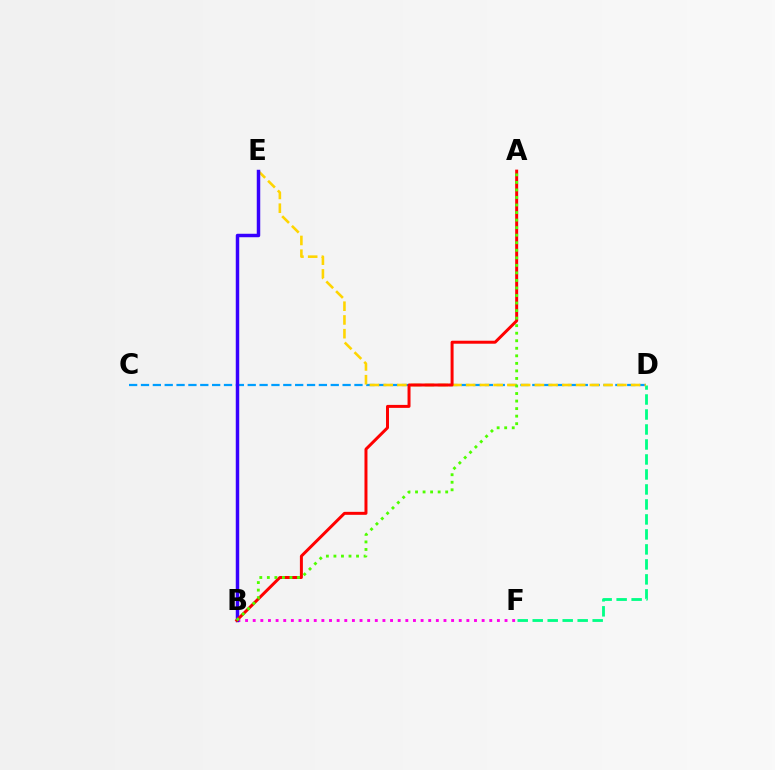{('D', 'F'): [{'color': '#00ff86', 'line_style': 'dashed', 'thickness': 2.04}], ('B', 'F'): [{'color': '#ff00ed', 'line_style': 'dotted', 'thickness': 2.07}], ('C', 'D'): [{'color': '#009eff', 'line_style': 'dashed', 'thickness': 1.61}], ('D', 'E'): [{'color': '#ffd500', 'line_style': 'dashed', 'thickness': 1.87}], ('B', 'E'): [{'color': '#3700ff', 'line_style': 'solid', 'thickness': 2.49}], ('A', 'B'): [{'color': '#ff0000', 'line_style': 'solid', 'thickness': 2.15}, {'color': '#4fff00', 'line_style': 'dotted', 'thickness': 2.05}]}